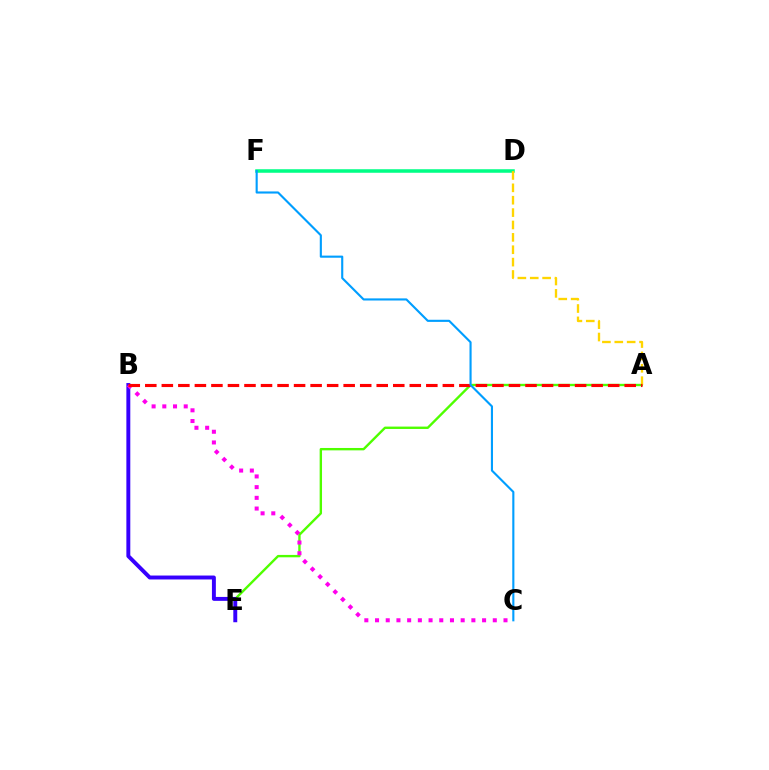{('A', 'E'): [{'color': '#4fff00', 'line_style': 'solid', 'thickness': 1.71}], ('D', 'F'): [{'color': '#00ff86', 'line_style': 'solid', 'thickness': 2.54}], ('A', 'D'): [{'color': '#ffd500', 'line_style': 'dashed', 'thickness': 1.68}], ('B', 'E'): [{'color': '#3700ff', 'line_style': 'solid', 'thickness': 2.83}], ('B', 'C'): [{'color': '#ff00ed', 'line_style': 'dotted', 'thickness': 2.91}], ('A', 'B'): [{'color': '#ff0000', 'line_style': 'dashed', 'thickness': 2.25}], ('C', 'F'): [{'color': '#009eff', 'line_style': 'solid', 'thickness': 1.53}]}